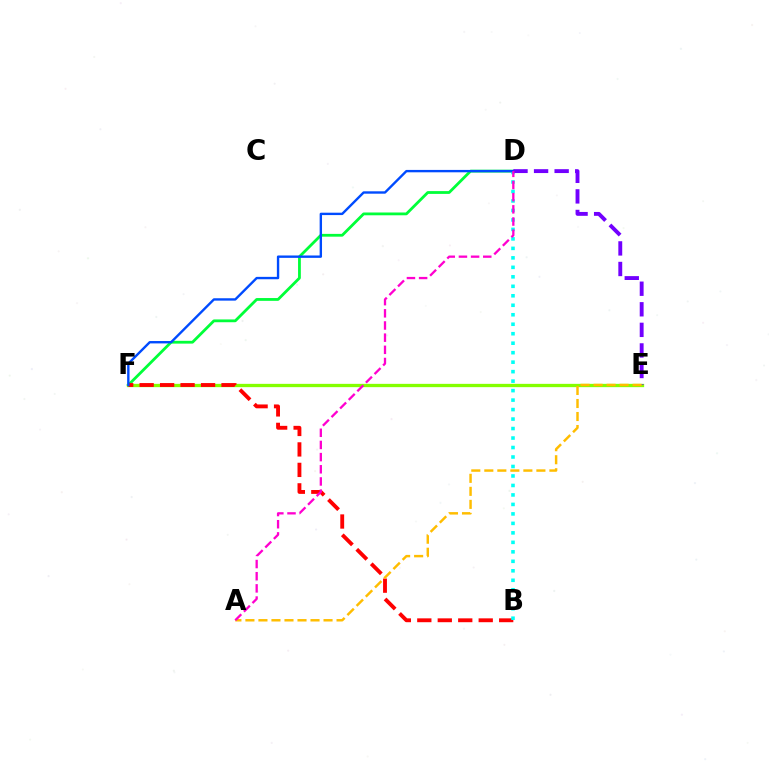{('D', 'F'): [{'color': '#00ff39', 'line_style': 'solid', 'thickness': 2.01}, {'color': '#004bff', 'line_style': 'solid', 'thickness': 1.71}], ('E', 'F'): [{'color': '#84ff00', 'line_style': 'solid', 'thickness': 2.38}], ('B', 'F'): [{'color': '#ff0000', 'line_style': 'dashed', 'thickness': 2.78}], ('B', 'D'): [{'color': '#00fff6', 'line_style': 'dotted', 'thickness': 2.58}], ('D', 'E'): [{'color': '#7200ff', 'line_style': 'dashed', 'thickness': 2.79}], ('A', 'E'): [{'color': '#ffbd00', 'line_style': 'dashed', 'thickness': 1.77}], ('A', 'D'): [{'color': '#ff00cf', 'line_style': 'dashed', 'thickness': 1.65}]}